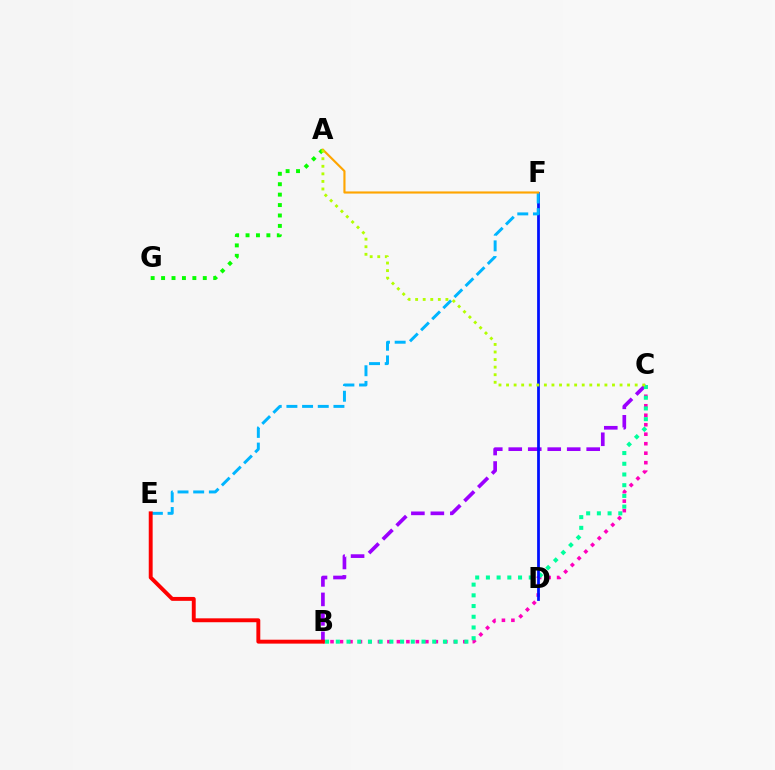{('B', 'C'): [{'color': '#ff00bd', 'line_style': 'dotted', 'thickness': 2.58}, {'color': '#9b00ff', 'line_style': 'dashed', 'thickness': 2.65}, {'color': '#00ff9d', 'line_style': 'dotted', 'thickness': 2.91}], ('D', 'F'): [{'color': '#0010ff', 'line_style': 'solid', 'thickness': 1.99}], ('E', 'F'): [{'color': '#00b5ff', 'line_style': 'dashed', 'thickness': 2.13}], ('A', 'G'): [{'color': '#08ff00', 'line_style': 'dotted', 'thickness': 2.83}], ('A', 'F'): [{'color': '#ffa500', 'line_style': 'solid', 'thickness': 1.54}], ('B', 'E'): [{'color': '#ff0000', 'line_style': 'solid', 'thickness': 2.81}], ('A', 'C'): [{'color': '#b3ff00', 'line_style': 'dotted', 'thickness': 2.06}]}